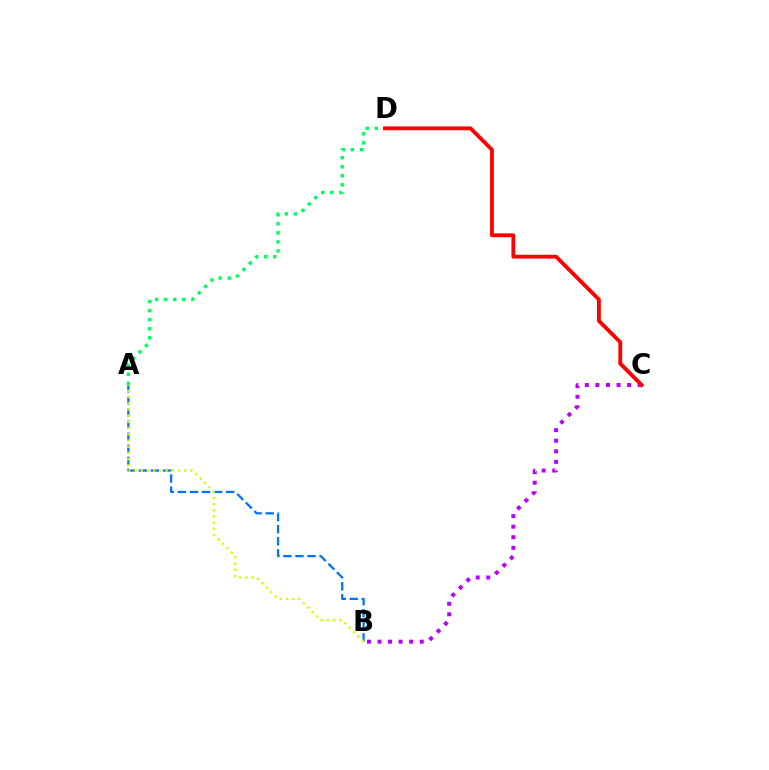{('A', 'B'): [{'color': '#0074ff', 'line_style': 'dashed', 'thickness': 1.64}, {'color': '#d1ff00', 'line_style': 'dotted', 'thickness': 1.69}], ('B', 'C'): [{'color': '#b900ff', 'line_style': 'dotted', 'thickness': 2.87}], ('A', 'D'): [{'color': '#00ff5c', 'line_style': 'dotted', 'thickness': 2.46}], ('C', 'D'): [{'color': '#ff0000', 'line_style': 'solid', 'thickness': 2.77}]}